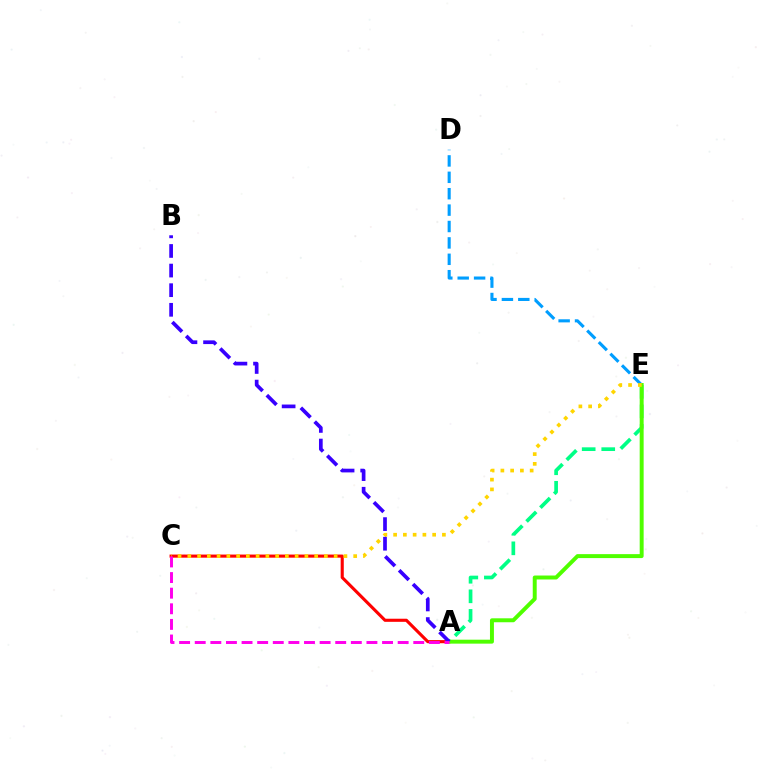{('D', 'E'): [{'color': '#009eff', 'line_style': 'dashed', 'thickness': 2.23}], ('A', 'E'): [{'color': '#00ff86', 'line_style': 'dashed', 'thickness': 2.66}, {'color': '#4fff00', 'line_style': 'solid', 'thickness': 2.84}], ('A', 'C'): [{'color': '#ff0000', 'line_style': 'solid', 'thickness': 2.24}, {'color': '#ff00ed', 'line_style': 'dashed', 'thickness': 2.12}], ('C', 'E'): [{'color': '#ffd500', 'line_style': 'dotted', 'thickness': 2.65}], ('A', 'B'): [{'color': '#3700ff', 'line_style': 'dashed', 'thickness': 2.66}]}